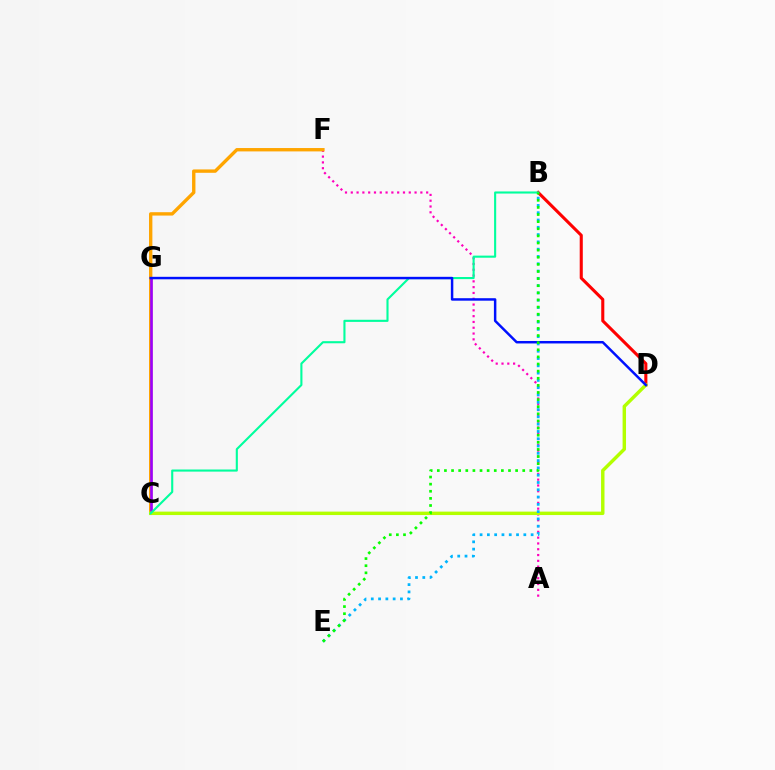{('A', 'F'): [{'color': '#ff00bd', 'line_style': 'dotted', 'thickness': 1.58}], ('C', 'F'): [{'color': '#ffa500', 'line_style': 'solid', 'thickness': 2.42}], ('C', 'G'): [{'color': '#9b00ff', 'line_style': 'solid', 'thickness': 1.9}], ('B', 'D'): [{'color': '#ff0000', 'line_style': 'solid', 'thickness': 2.21}], ('C', 'D'): [{'color': '#b3ff00', 'line_style': 'solid', 'thickness': 2.47}], ('B', 'C'): [{'color': '#00ff9d', 'line_style': 'solid', 'thickness': 1.52}], ('B', 'E'): [{'color': '#00b5ff', 'line_style': 'dotted', 'thickness': 1.98}, {'color': '#08ff00', 'line_style': 'dotted', 'thickness': 1.93}], ('D', 'G'): [{'color': '#0010ff', 'line_style': 'solid', 'thickness': 1.78}]}